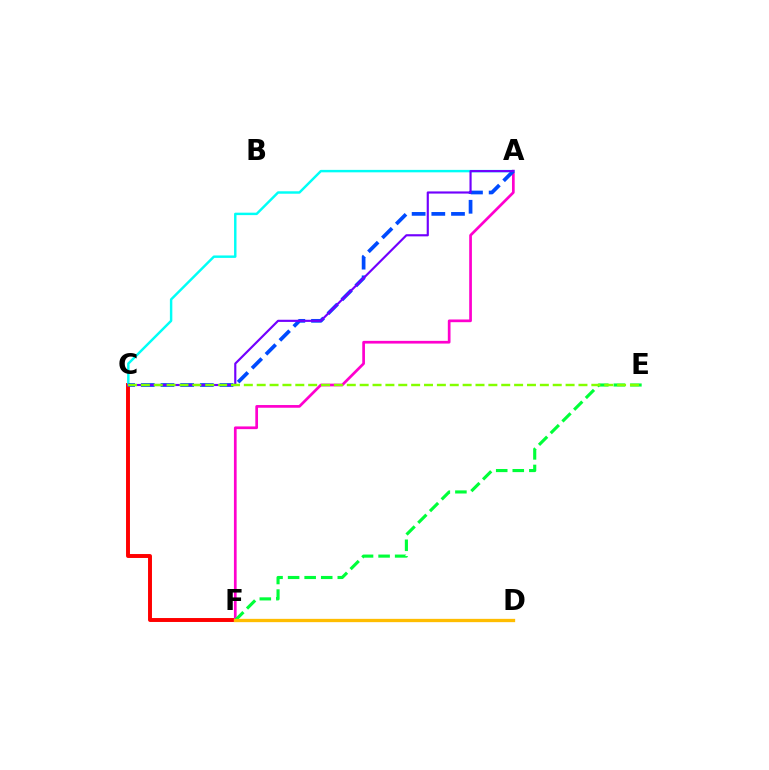{('C', 'F'): [{'color': '#ff0000', 'line_style': 'solid', 'thickness': 2.83}], ('A', 'F'): [{'color': '#ff00cf', 'line_style': 'solid', 'thickness': 1.95}], ('A', 'C'): [{'color': '#00fff6', 'line_style': 'solid', 'thickness': 1.76}, {'color': '#004bff', 'line_style': 'dashed', 'thickness': 2.67}, {'color': '#7200ff', 'line_style': 'solid', 'thickness': 1.55}], ('E', 'F'): [{'color': '#00ff39', 'line_style': 'dashed', 'thickness': 2.25}], ('D', 'F'): [{'color': '#ffbd00', 'line_style': 'solid', 'thickness': 2.38}], ('C', 'E'): [{'color': '#84ff00', 'line_style': 'dashed', 'thickness': 1.75}]}